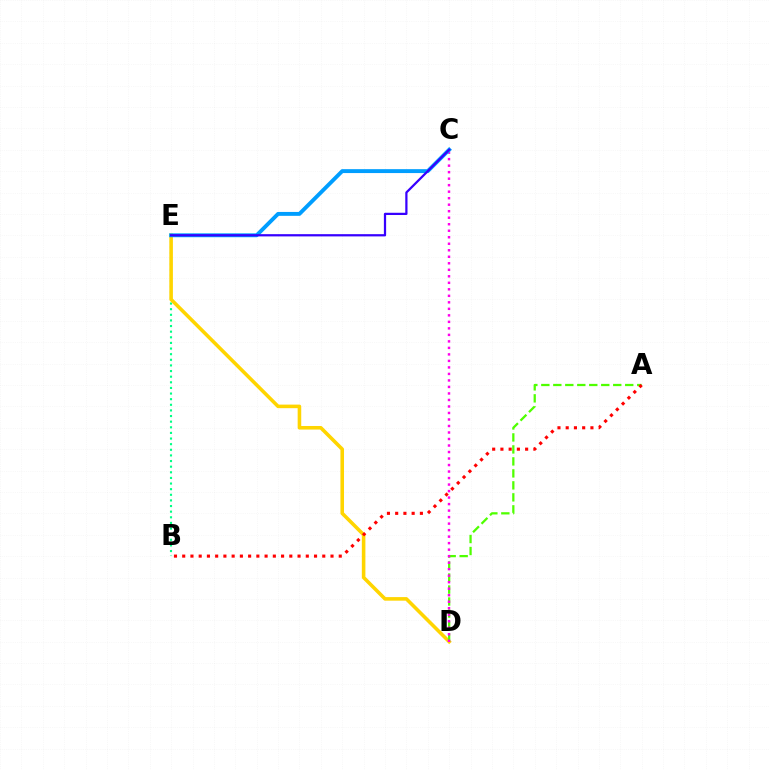{('B', 'E'): [{'color': '#00ff86', 'line_style': 'dotted', 'thickness': 1.53}], ('D', 'E'): [{'color': '#ffd500', 'line_style': 'solid', 'thickness': 2.58}], ('A', 'D'): [{'color': '#4fff00', 'line_style': 'dashed', 'thickness': 1.63}], ('C', 'D'): [{'color': '#ff00ed', 'line_style': 'dotted', 'thickness': 1.77}], ('C', 'E'): [{'color': '#009eff', 'line_style': 'solid', 'thickness': 2.81}, {'color': '#3700ff', 'line_style': 'solid', 'thickness': 1.61}], ('A', 'B'): [{'color': '#ff0000', 'line_style': 'dotted', 'thickness': 2.24}]}